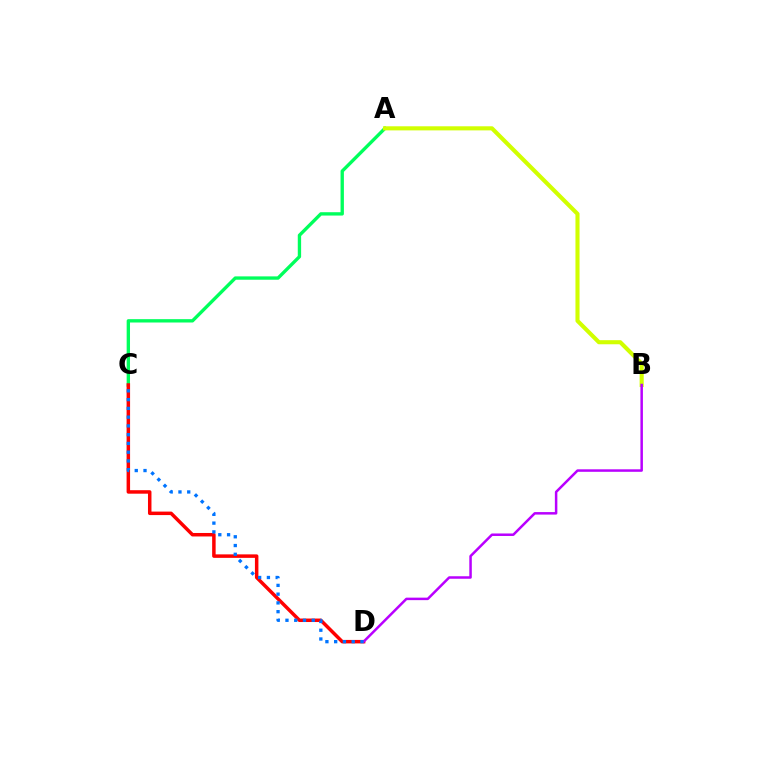{('A', 'C'): [{'color': '#00ff5c', 'line_style': 'solid', 'thickness': 2.41}], ('A', 'B'): [{'color': '#d1ff00', 'line_style': 'solid', 'thickness': 2.95}], ('C', 'D'): [{'color': '#ff0000', 'line_style': 'solid', 'thickness': 2.51}, {'color': '#0074ff', 'line_style': 'dotted', 'thickness': 2.38}], ('B', 'D'): [{'color': '#b900ff', 'line_style': 'solid', 'thickness': 1.8}]}